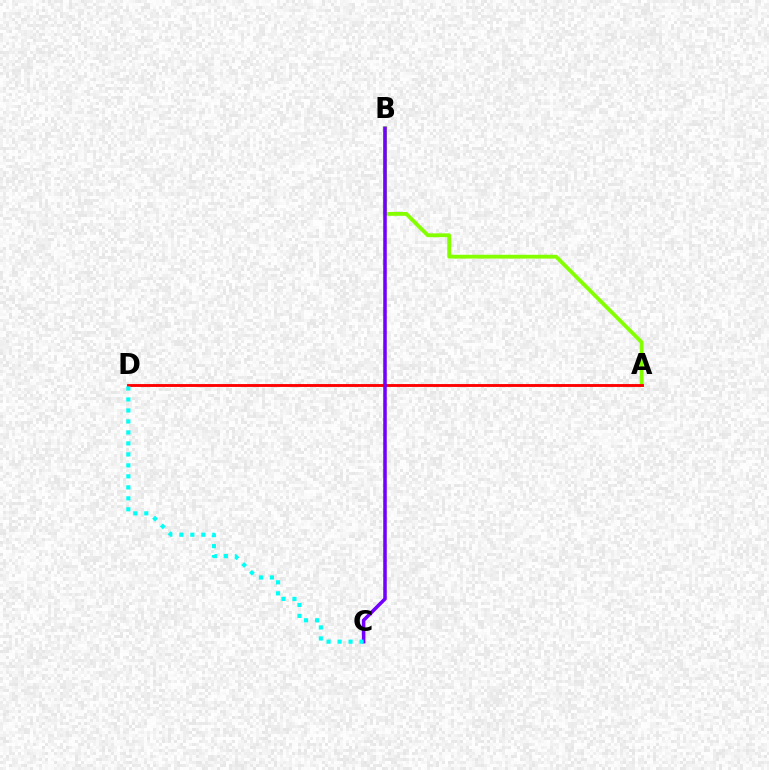{('A', 'B'): [{'color': '#84ff00', 'line_style': 'solid', 'thickness': 2.76}], ('A', 'D'): [{'color': '#ff0000', 'line_style': 'solid', 'thickness': 2.06}], ('B', 'C'): [{'color': '#7200ff', 'line_style': 'solid', 'thickness': 2.54}], ('C', 'D'): [{'color': '#00fff6', 'line_style': 'dotted', 'thickness': 2.98}]}